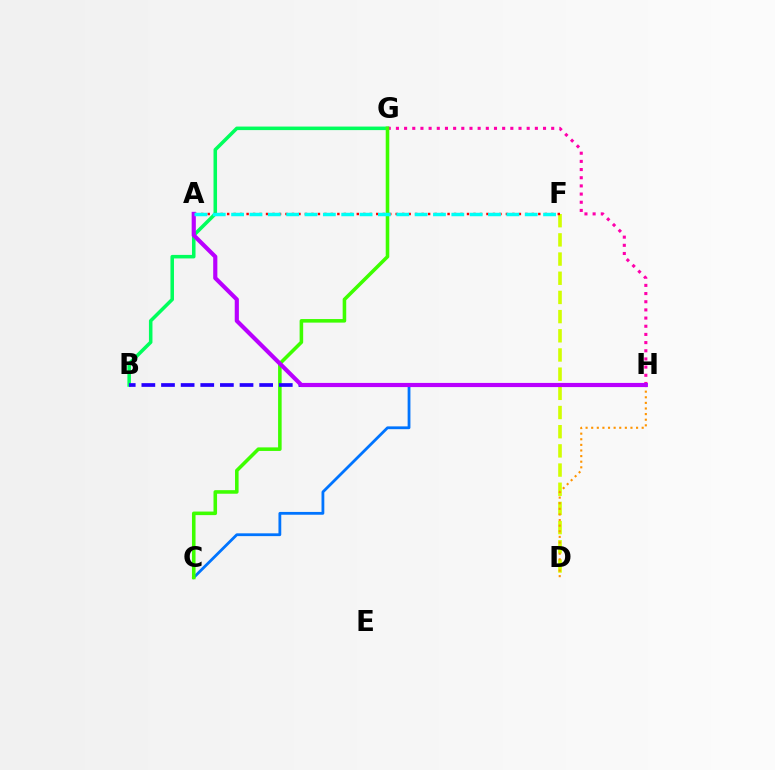{('D', 'F'): [{'color': '#d1ff00', 'line_style': 'dashed', 'thickness': 2.61}], ('B', 'G'): [{'color': '#00ff5c', 'line_style': 'solid', 'thickness': 2.54}], ('D', 'H'): [{'color': '#ff9400', 'line_style': 'dotted', 'thickness': 1.52}], ('C', 'H'): [{'color': '#0074ff', 'line_style': 'solid', 'thickness': 2.01}], ('G', 'H'): [{'color': '#ff00ac', 'line_style': 'dotted', 'thickness': 2.22}], ('C', 'G'): [{'color': '#3dff00', 'line_style': 'solid', 'thickness': 2.56}], ('A', 'F'): [{'color': '#ff0000', 'line_style': 'dotted', 'thickness': 1.76}, {'color': '#00fff6', 'line_style': 'dashed', 'thickness': 2.49}], ('B', 'H'): [{'color': '#2500ff', 'line_style': 'dashed', 'thickness': 2.67}], ('A', 'H'): [{'color': '#b900ff', 'line_style': 'solid', 'thickness': 2.99}]}